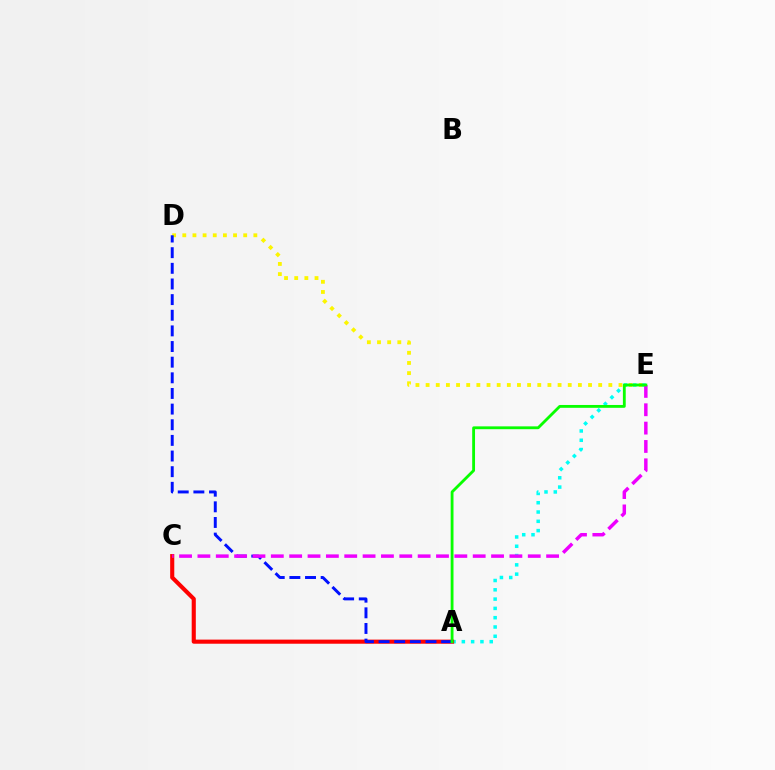{('D', 'E'): [{'color': '#fcf500', 'line_style': 'dotted', 'thickness': 2.76}], ('A', 'E'): [{'color': '#00fff6', 'line_style': 'dotted', 'thickness': 2.53}, {'color': '#08ff00', 'line_style': 'solid', 'thickness': 2.04}], ('A', 'C'): [{'color': '#ff0000', 'line_style': 'solid', 'thickness': 2.96}], ('A', 'D'): [{'color': '#0010ff', 'line_style': 'dashed', 'thickness': 2.12}], ('C', 'E'): [{'color': '#ee00ff', 'line_style': 'dashed', 'thickness': 2.49}]}